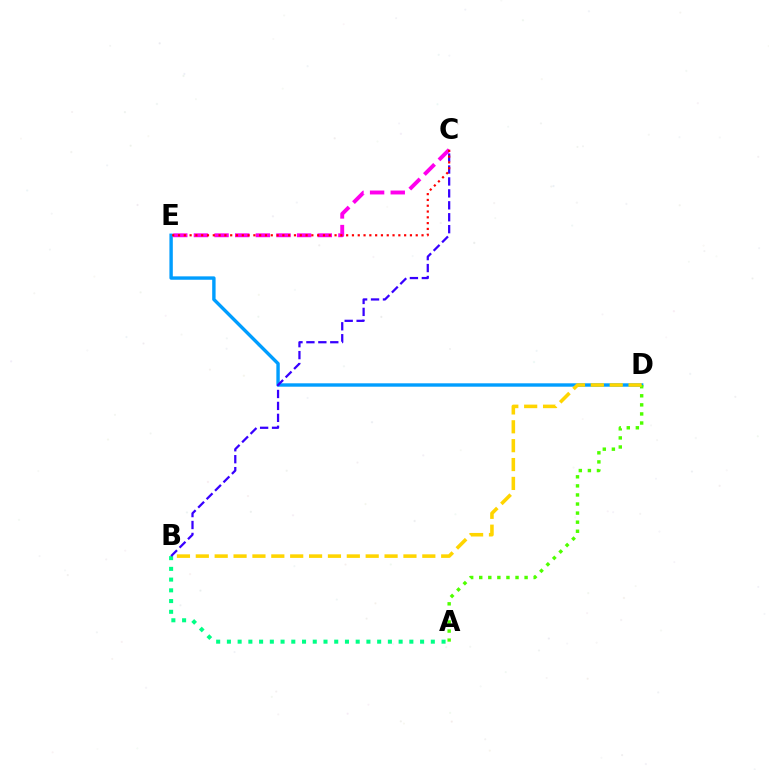{('A', 'B'): [{'color': '#00ff86', 'line_style': 'dotted', 'thickness': 2.92}], ('D', 'E'): [{'color': '#009eff', 'line_style': 'solid', 'thickness': 2.45}], ('A', 'D'): [{'color': '#4fff00', 'line_style': 'dotted', 'thickness': 2.47}], ('B', 'C'): [{'color': '#3700ff', 'line_style': 'dashed', 'thickness': 1.62}], ('B', 'D'): [{'color': '#ffd500', 'line_style': 'dashed', 'thickness': 2.56}], ('C', 'E'): [{'color': '#ff00ed', 'line_style': 'dashed', 'thickness': 2.8}, {'color': '#ff0000', 'line_style': 'dotted', 'thickness': 1.58}]}